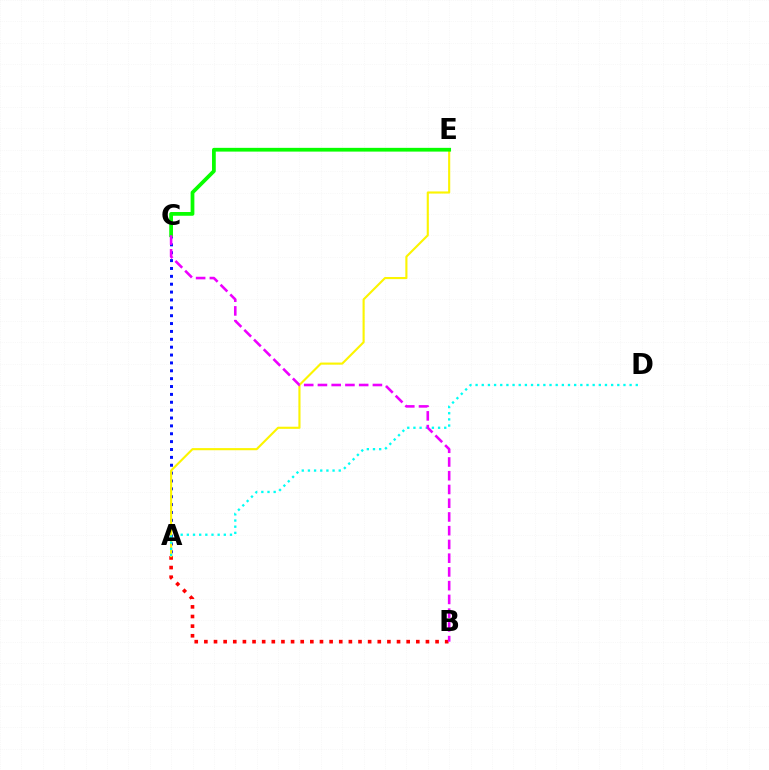{('A', 'C'): [{'color': '#0010ff', 'line_style': 'dotted', 'thickness': 2.14}], ('A', 'B'): [{'color': '#ff0000', 'line_style': 'dotted', 'thickness': 2.62}], ('A', 'E'): [{'color': '#fcf500', 'line_style': 'solid', 'thickness': 1.53}], ('C', 'E'): [{'color': '#08ff00', 'line_style': 'solid', 'thickness': 2.7}], ('A', 'D'): [{'color': '#00fff6', 'line_style': 'dotted', 'thickness': 1.67}], ('B', 'C'): [{'color': '#ee00ff', 'line_style': 'dashed', 'thickness': 1.87}]}